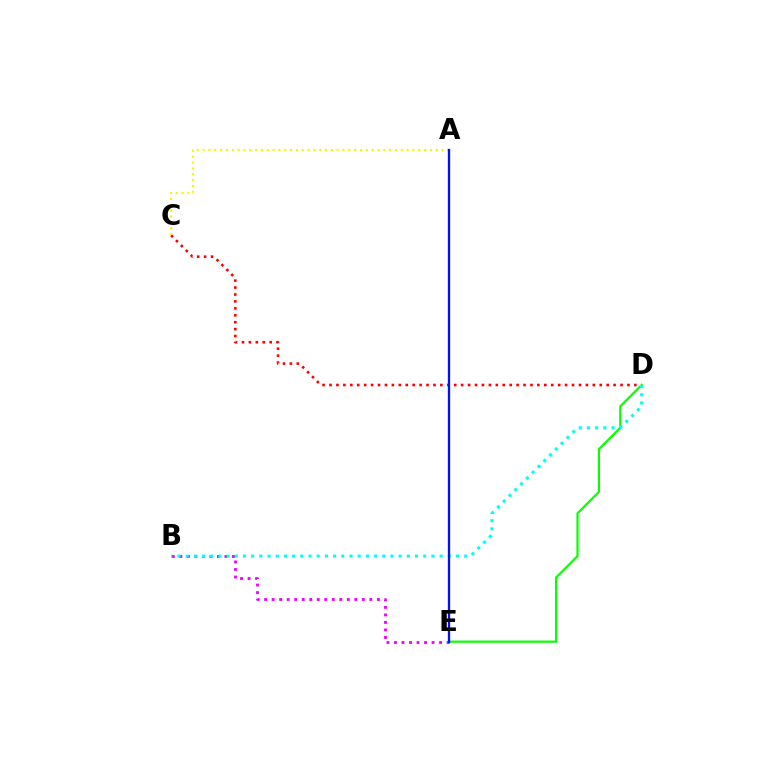{('C', 'D'): [{'color': '#ff0000', 'line_style': 'dotted', 'thickness': 1.88}], ('D', 'E'): [{'color': '#08ff00', 'line_style': 'solid', 'thickness': 1.59}], ('B', 'E'): [{'color': '#ee00ff', 'line_style': 'dotted', 'thickness': 2.04}], ('B', 'D'): [{'color': '#00fff6', 'line_style': 'dotted', 'thickness': 2.23}], ('A', 'C'): [{'color': '#fcf500', 'line_style': 'dotted', 'thickness': 1.58}], ('A', 'E'): [{'color': '#0010ff', 'line_style': 'solid', 'thickness': 1.67}]}